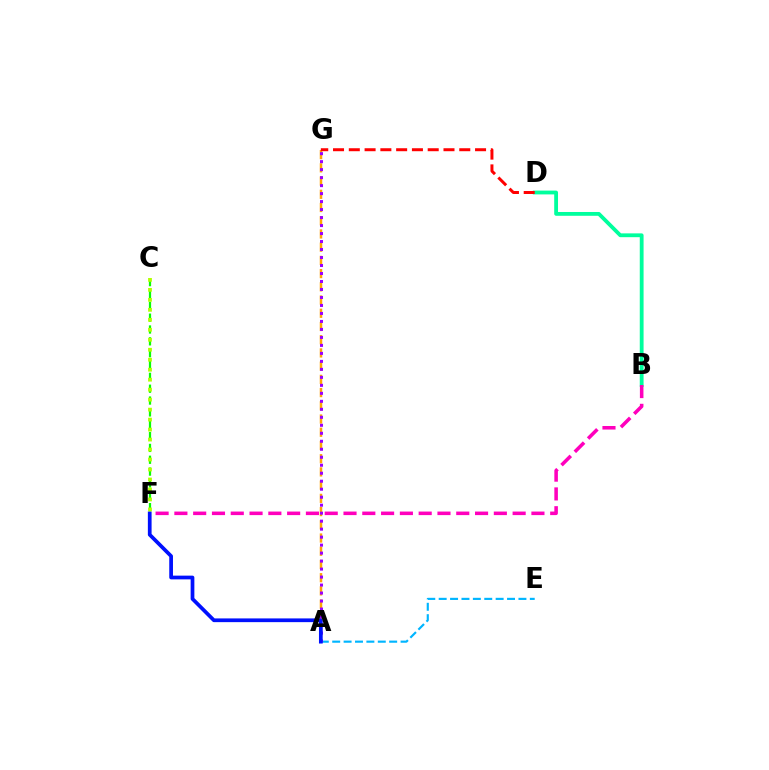{('B', 'D'): [{'color': '#00ff9d', 'line_style': 'solid', 'thickness': 2.74}], ('A', 'E'): [{'color': '#00b5ff', 'line_style': 'dashed', 'thickness': 1.55}], ('A', 'G'): [{'color': '#ffa500', 'line_style': 'dashed', 'thickness': 1.8}, {'color': '#9b00ff', 'line_style': 'dotted', 'thickness': 2.17}], ('C', 'F'): [{'color': '#08ff00', 'line_style': 'dashed', 'thickness': 1.61}, {'color': '#b3ff00', 'line_style': 'dotted', 'thickness': 2.71}], ('B', 'F'): [{'color': '#ff00bd', 'line_style': 'dashed', 'thickness': 2.55}], ('A', 'F'): [{'color': '#0010ff', 'line_style': 'solid', 'thickness': 2.68}], ('D', 'G'): [{'color': '#ff0000', 'line_style': 'dashed', 'thickness': 2.14}]}